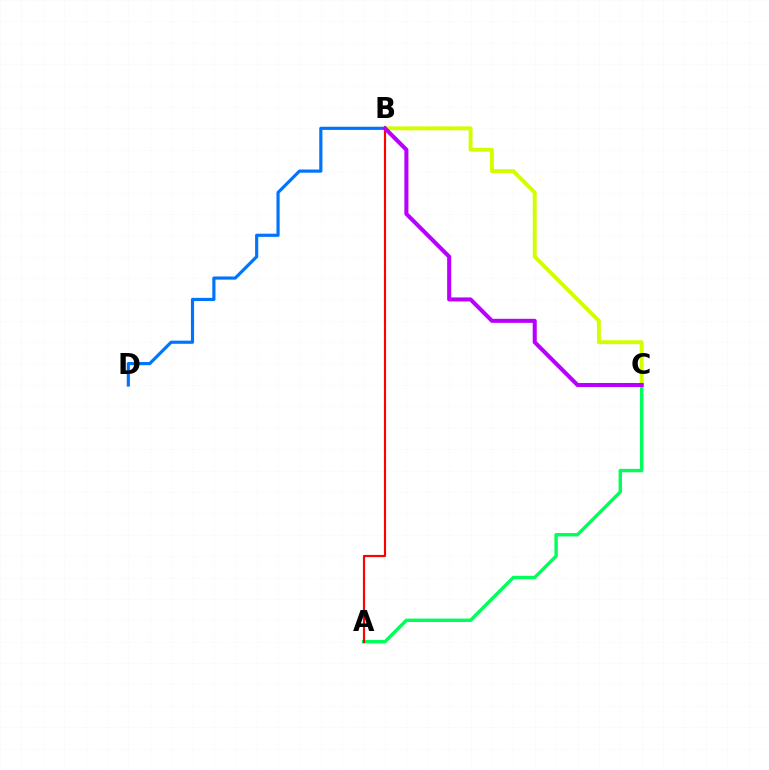{('A', 'C'): [{'color': '#00ff5c', 'line_style': 'solid', 'thickness': 2.46}], ('B', 'D'): [{'color': '#0074ff', 'line_style': 'solid', 'thickness': 2.28}], ('B', 'C'): [{'color': '#d1ff00', 'line_style': 'solid', 'thickness': 2.83}, {'color': '#b900ff', 'line_style': 'solid', 'thickness': 2.92}], ('A', 'B'): [{'color': '#ff0000', 'line_style': 'solid', 'thickness': 1.56}]}